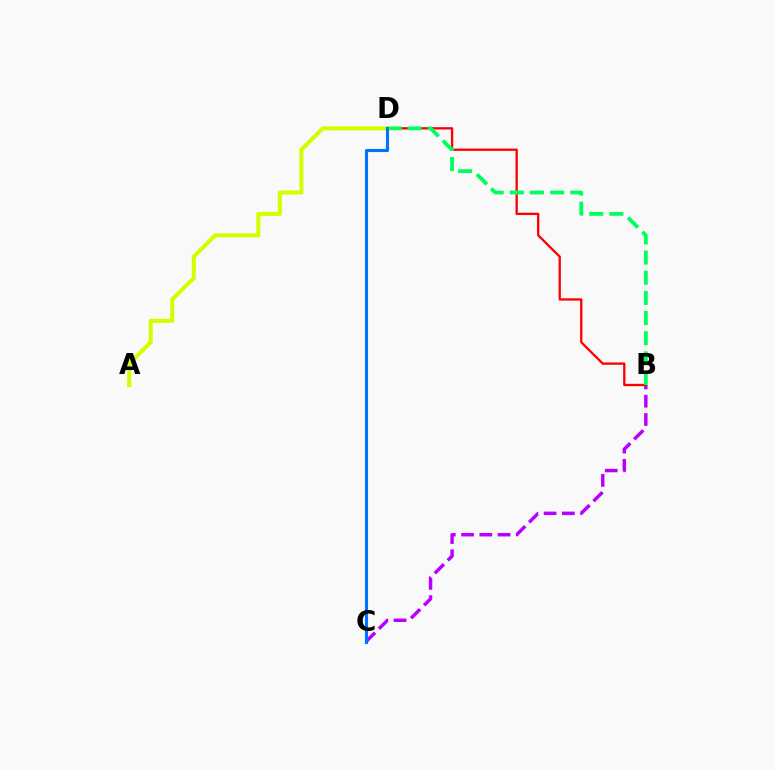{('B', 'C'): [{'color': '#b900ff', 'line_style': 'dashed', 'thickness': 2.48}], ('B', 'D'): [{'color': '#ff0000', 'line_style': 'solid', 'thickness': 1.67}, {'color': '#00ff5c', 'line_style': 'dashed', 'thickness': 2.74}], ('A', 'D'): [{'color': '#d1ff00', 'line_style': 'solid', 'thickness': 2.93}], ('C', 'D'): [{'color': '#0074ff', 'line_style': 'solid', 'thickness': 2.25}]}